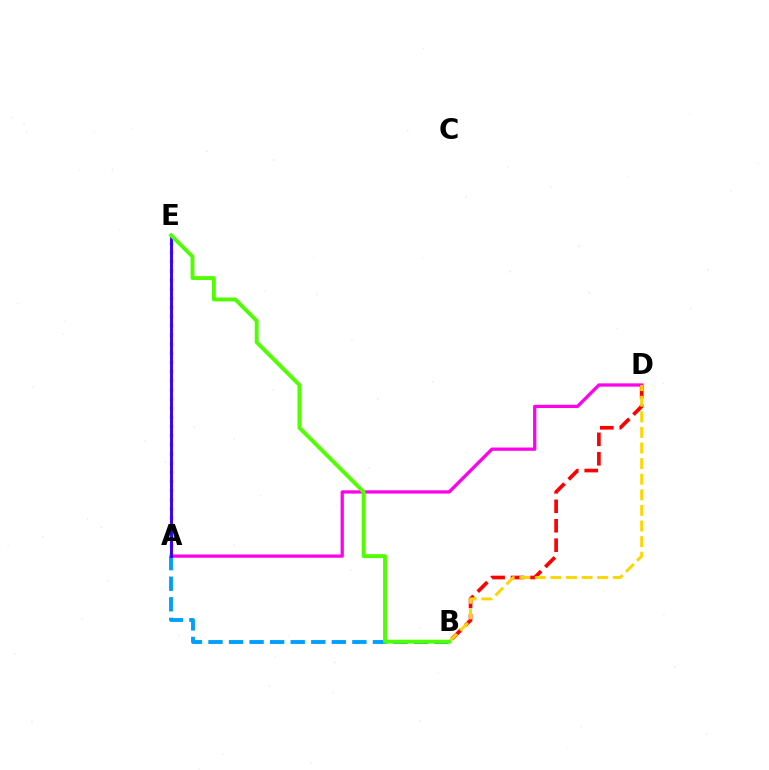{('A', 'D'): [{'color': '#ff00ed', 'line_style': 'solid', 'thickness': 2.35}], ('B', 'D'): [{'color': '#ff0000', 'line_style': 'dashed', 'thickness': 2.64}, {'color': '#ffd500', 'line_style': 'dashed', 'thickness': 2.12}], ('A', 'B'): [{'color': '#009eff', 'line_style': 'dashed', 'thickness': 2.79}], ('A', 'E'): [{'color': '#00ff86', 'line_style': 'dotted', 'thickness': 2.49}, {'color': '#3700ff', 'line_style': 'solid', 'thickness': 2.12}], ('B', 'E'): [{'color': '#4fff00', 'line_style': 'solid', 'thickness': 2.78}]}